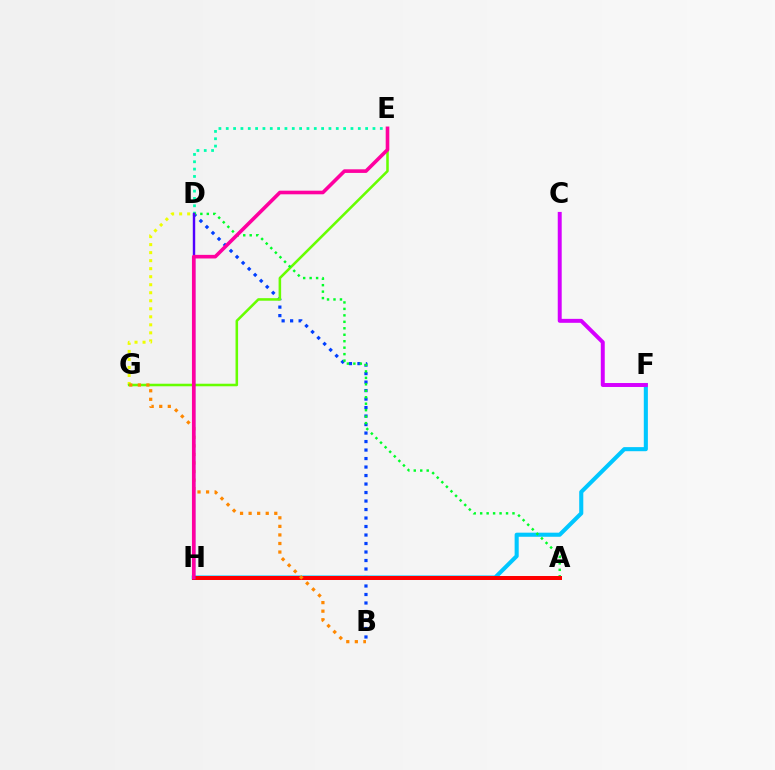{('B', 'D'): [{'color': '#003fff', 'line_style': 'dotted', 'thickness': 2.31}], ('D', 'G'): [{'color': '#eeff00', 'line_style': 'dotted', 'thickness': 2.18}], ('D', 'E'): [{'color': '#00ffaf', 'line_style': 'dotted', 'thickness': 1.99}], ('F', 'H'): [{'color': '#00c7ff', 'line_style': 'solid', 'thickness': 2.94}], ('C', 'F'): [{'color': '#d600ff', 'line_style': 'solid', 'thickness': 2.84}], ('E', 'G'): [{'color': '#66ff00', 'line_style': 'solid', 'thickness': 1.84}], ('A', 'D'): [{'color': '#00ff27', 'line_style': 'dotted', 'thickness': 1.76}], ('A', 'H'): [{'color': '#ff0000', 'line_style': 'solid', 'thickness': 2.88}], ('B', 'G'): [{'color': '#ff8800', 'line_style': 'dotted', 'thickness': 2.33}], ('D', 'H'): [{'color': '#4f00ff', 'line_style': 'solid', 'thickness': 1.75}], ('E', 'H'): [{'color': '#ff00a0', 'line_style': 'solid', 'thickness': 2.6}]}